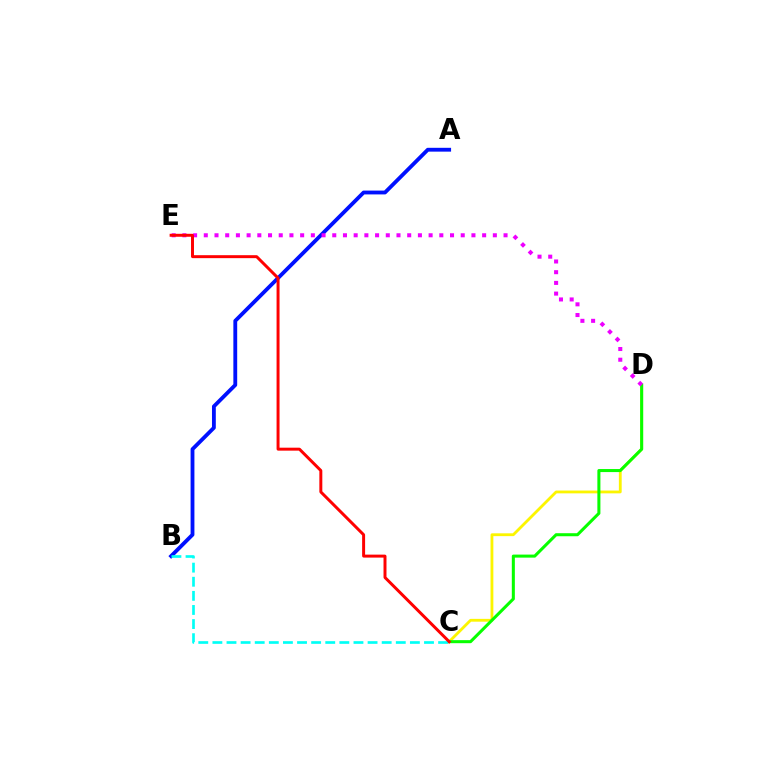{('A', 'B'): [{'color': '#0010ff', 'line_style': 'solid', 'thickness': 2.75}], ('C', 'D'): [{'color': '#fcf500', 'line_style': 'solid', 'thickness': 2.02}, {'color': '#08ff00', 'line_style': 'solid', 'thickness': 2.19}], ('D', 'E'): [{'color': '#ee00ff', 'line_style': 'dotted', 'thickness': 2.91}], ('B', 'C'): [{'color': '#00fff6', 'line_style': 'dashed', 'thickness': 1.92}], ('C', 'E'): [{'color': '#ff0000', 'line_style': 'solid', 'thickness': 2.14}]}